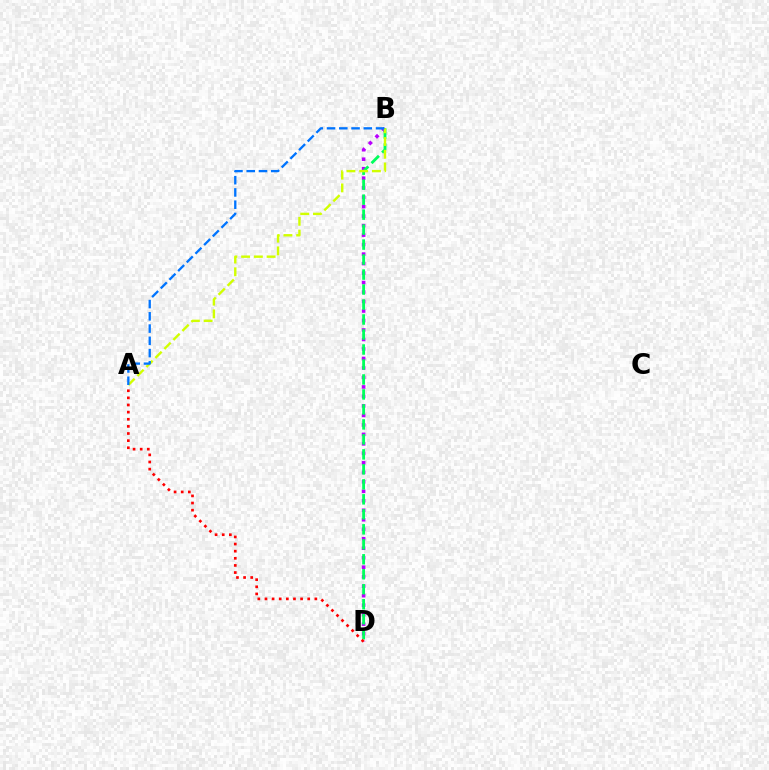{('B', 'D'): [{'color': '#b900ff', 'line_style': 'dotted', 'thickness': 2.58}, {'color': '#00ff5c', 'line_style': 'dashed', 'thickness': 2.04}], ('A', 'B'): [{'color': '#d1ff00', 'line_style': 'dashed', 'thickness': 1.73}, {'color': '#0074ff', 'line_style': 'dashed', 'thickness': 1.66}], ('A', 'D'): [{'color': '#ff0000', 'line_style': 'dotted', 'thickness': 1.94}]}